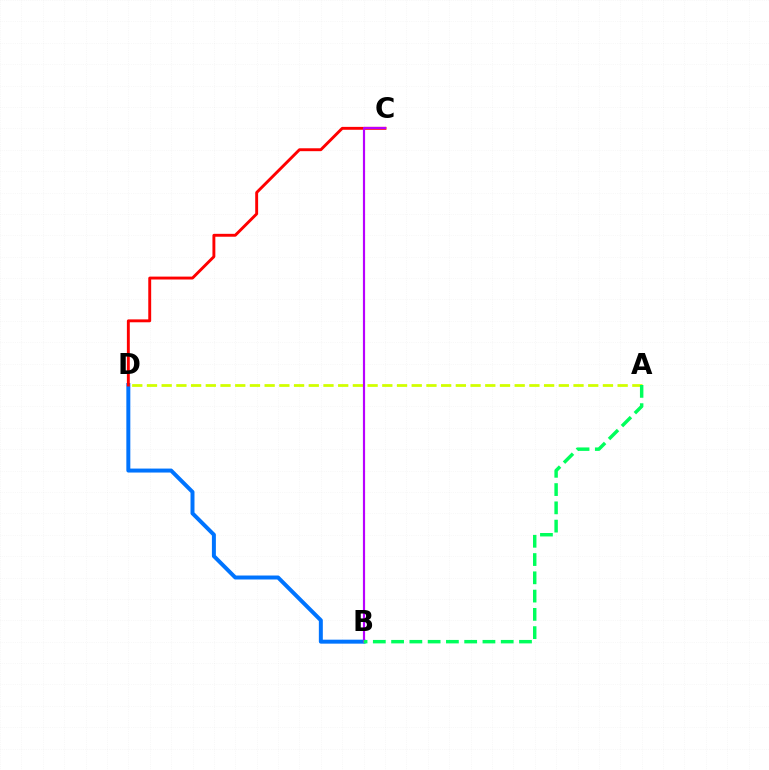{('B', 'D'): [{'color': '#0074ff', 'line_style': 'solid', 'thickness': 2.86}], ('C', 'D'): [{'color': '#ff0000', 'line_style': 'solid', 'thickness': 2.09}], ('A', 'D'): [{'color': '#d1ff00', 'line_style': 'dashed', 'thickness': 2.0}], ('B', 'C'): [{'color': '#b900ff', 'line_style': 'solid', 'thickness': 1.56}], ('A', 'B'): [{'color': '#00ff5c', 'line_style': 'dashed', 'thickness': 2.48}]}